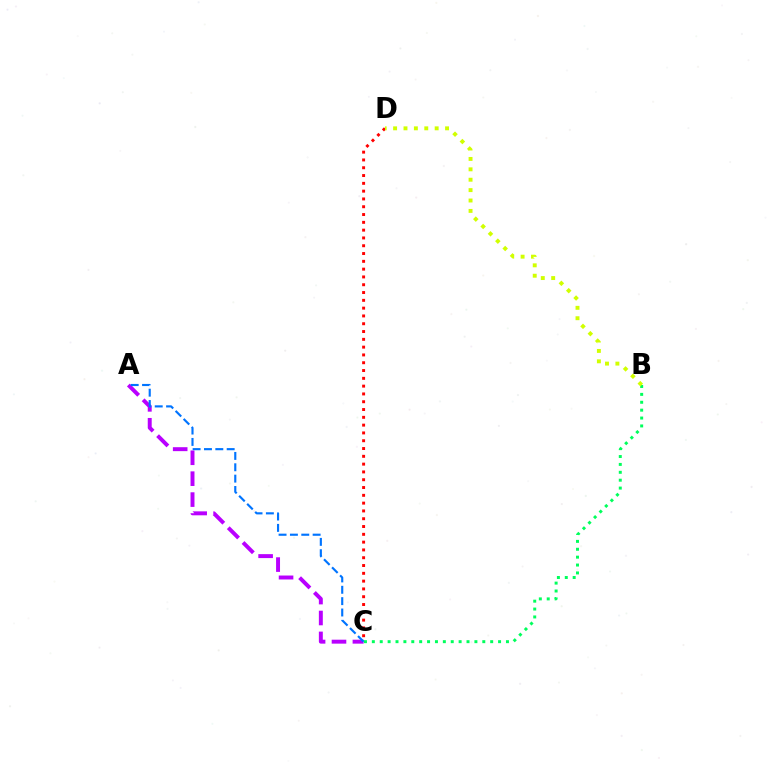{('C', 'D'): [{'color': '#ff0000', 'line_style': 'dotted', 'thickness': 2.12}], ('A', 'C'): [{'color': '#b900ff', 'line_style': 'dashed', 'thickness': 2.84}, {'color': '#0074ff', 'line_style': 'dashed', 'thickness': 1.54}], ('B', 'C'): [{'color': '#00ff5c', 'line_style': 'dotted', 'thickness': 2.14}], ('B', 'D'): [{'color': '#d1ff00', 'line_style': 'dotted', 'thickness': 2.82}]}